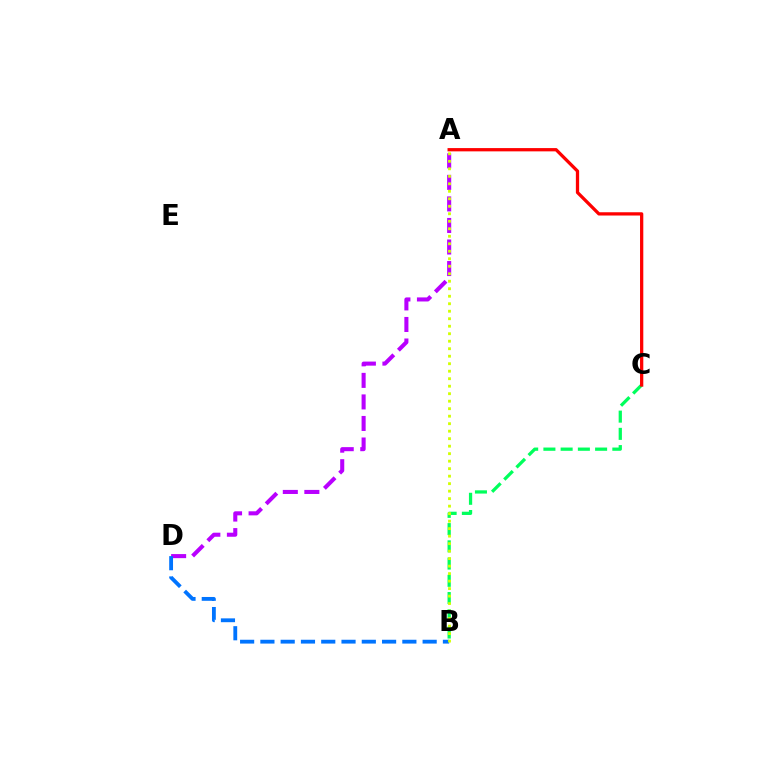{('A', 'D'): [{'color': '#b900ff', 'line_style': 'dashed', 'thickness': 2.93}], ('B', 'C'): [{'color': '#00ff5c', 'line_style': 'dashed', 'thickness': 2.34}], ('A', 'C'): [{'color': '#ff0000', 'line_style': 'solid', 'thickness': 2.35}], ('B', 'D'): [{'color': '#0074ff', 'line_style': 'dashed', 'thickness': 2.76}], ('A', 'B'): [{'color': '#d1ff00', 'line_style': 'dotted', 'thickness': 2.04}]}